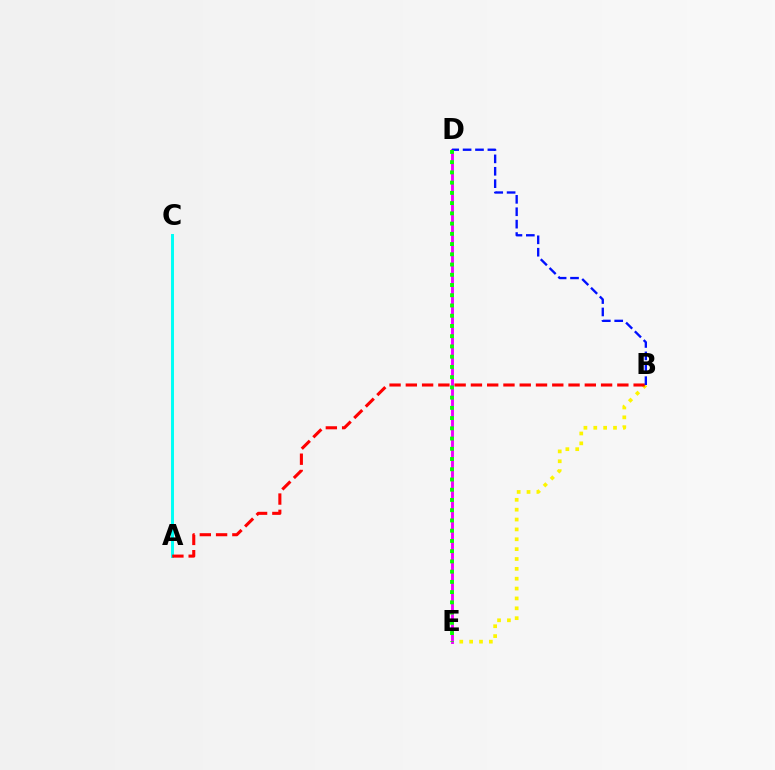{('B', 'E'): [{'color': '#fcf500', 'line_style': 'dotted', 'thickness': 2.68}], ('D', 'E'): [{'color': '#ee00ff', 'line_style': 'solid', 'thickness': 2.09}, {'color': '#08ff00', 'line_style': 'dotted', 'thickness': 2.78}], ('A', 'C'): [{'color': '#00fff6', 'line_style': 'solid', 'thickness': 2.13}], ('A', 'B'): [{'color': '#ff0000', 'line_style': 'dashed', 'thickness': 2.21}], ('B', 'D'): [{'color': '#0010ff', 'line_style': 'dashed', 'thickness': 1.68}]}